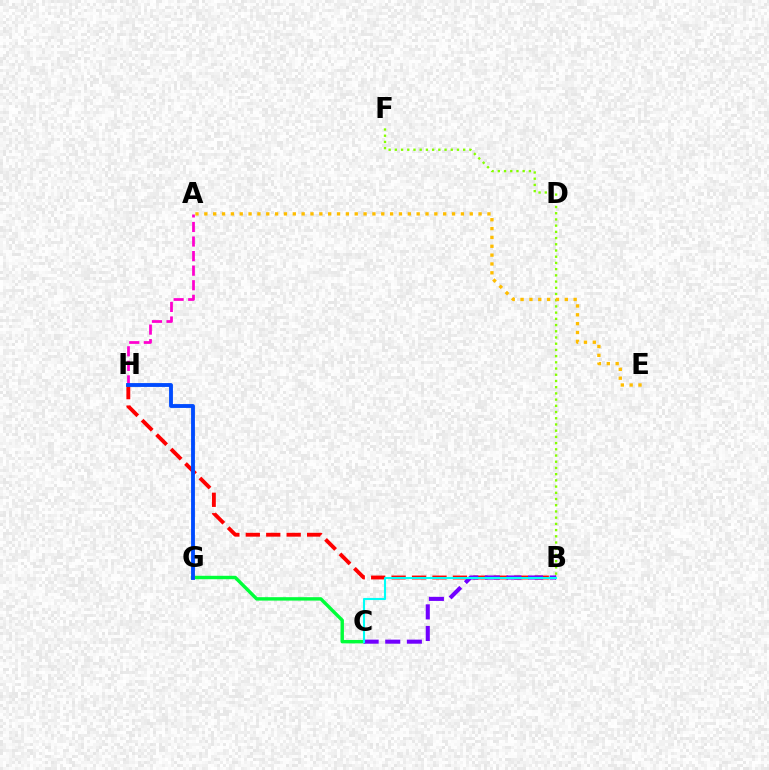{('B', 'F'): [{'color': '#84ff00', 'line_style': 'dotted', 'thickness': 1.69}], ('C', 'G'): [{'color': '#00ff39', 'line_style': 'solid', 'thickness': 2.46}], ('B', 'H'): [{'color': '#ff0000', 'line_style': 'dashed', 'thickness': 2.78}], ('A', 'H'): [{'color': '#ff00cf', 'line_style': 'dashed', 'thickness': 1.98}], ('G', 'H'): [{'color': '#004bff', 'line_style': 'solid', 'thickness': 2.77}], ('A', 'E'): [{'color': '#ffbd00', 'line_style': 'dotted', 'thickness': 2.4}], ('B', 'C'): [{'color': '#7200ff', 'line_style': 'dashed', 'thickness': 2.93}, {'color': '#00fff6', 'line_style': 'solid', 'thickness': 1.52}]}